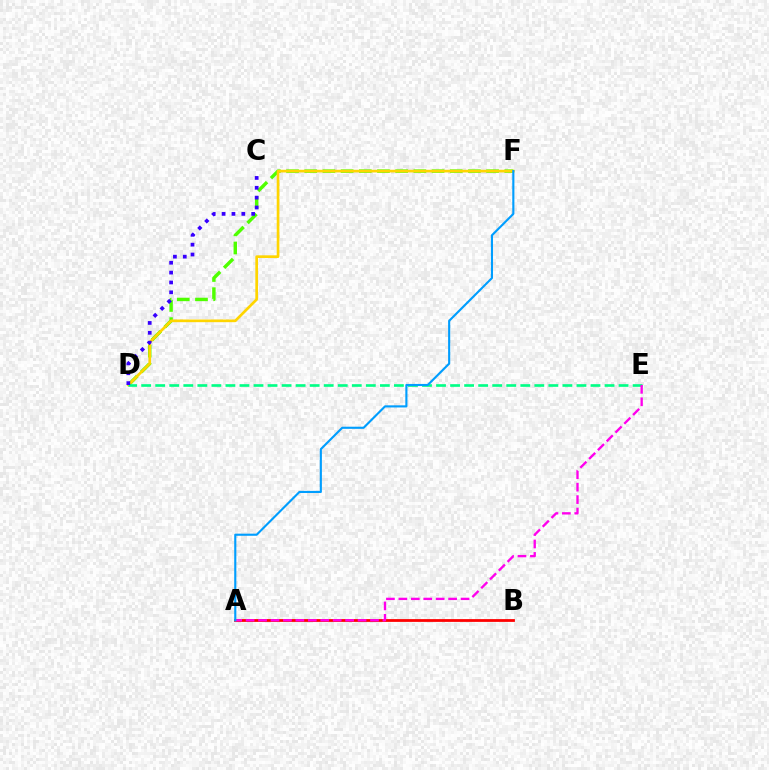{('A', 'B'): [{'color': '#ff0000', 'line_style': 'solid', 'thickness': 2.0}], ('D', 'F'): [{'color': '#4fff00', 'line_style': 'dashed', 'thickness': 2.47}, {'color': '#ffd500', 'line_style': 'solid', 'thickness': 1.93}], ('D', 'E'): [{'color': '#00ff86', 'line_style': 'dashed', 'thickness': 1.91}], ('A', 'E'): [{'color': '#ff00ed', 'line_style': 'dashed', 'thickness': 1.69}], ('C', 'D'): [{'color': '#3700ff', 'line_style': 'dotted', 'thickness': 2.68}], ('A', 'F'): [{'color': '#009eff', 'line_style': 'solid', 'thickness': 1.53}]}